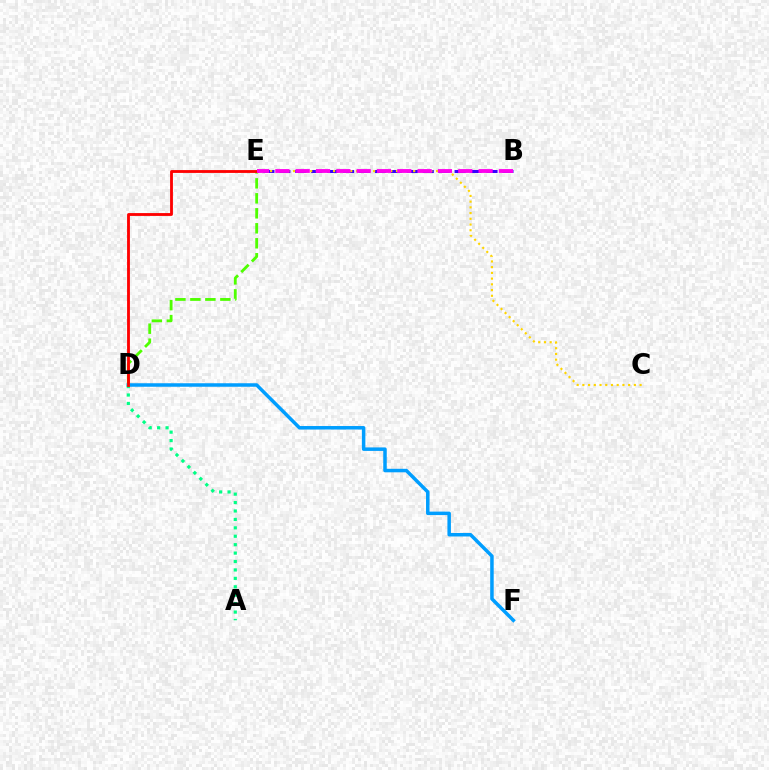{('D', 'E'): [{'color': '#4fff00', 'line_style': 'dashed', 'thickness': 2.04}, {'color': '#ff0000', 'line_style': 'solid', 'thickness': 2.04}], ('D', 'F'): [{'color': '#009eff', 'line_style': 'solid', 'thickness': 2.52}], ('A', 'D'): [{'color': '#00ff86', 'line_style': 'dotted', 'thickness': 2.29}], ('B', 'E'): [{'color': '#3700ff', 'line_style': 'dashed', 'thickness': 2.16}, {'color': '#ff00ed', 'line_style': 'dashed', 'thickness': 2.76}], ('C', 'E'): [{'color': '#ffd500', 'line_style': 'dotted', 'thickness': 1.55}]}